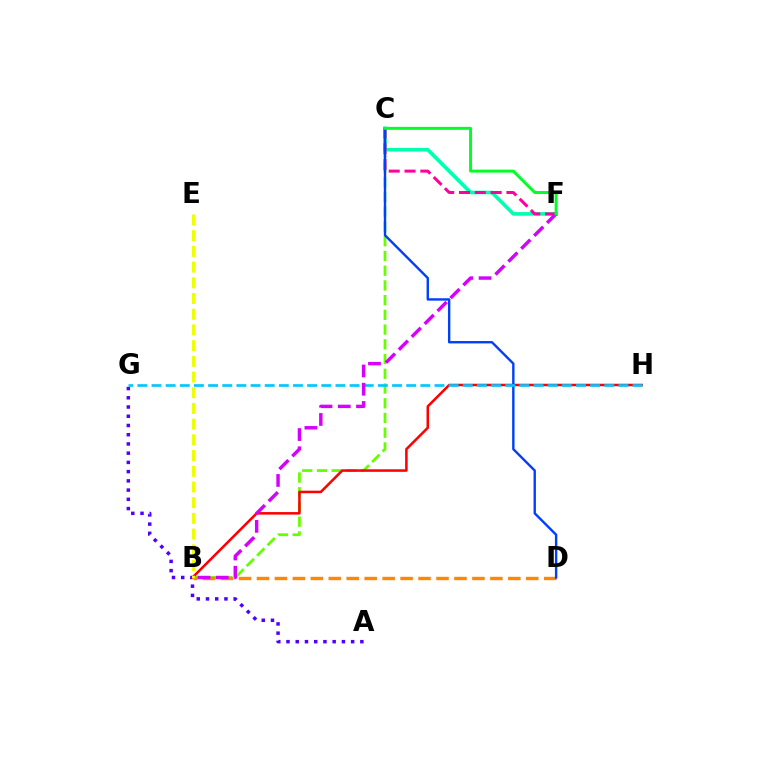{('C', 'F'): [{'color': '#00ffaf', 'line_style': 'solid', 'thickness': 2.59}, {'color': '#ff00a0', 'line_style': 'dashed', 'thickness': 2.15}, {'color': '#00ff27', 'line_style': 'solid', 'thickness': 2.13}], ('B', 'C'): [{'color': '#66ff00', 'line_style': 'dashed', 'thickness': 2.0}], ('A', 'G'): [{'color': '#4f00ff', 'line_style': 'dotted', 'thickness': 2.51}], ('B', 'D'): [{'color': '#ff8800', 'line_style': 'dashed', 'thickness': 2.44}], ('B', 'H'): [{'color': '#ff0000', 'line_style': 'solid', 'thickness': 1.82}], ('B', 'E'): [{'color': '#eeff00', 'line_style': 'dashed', 'thickness': 2.13}], ('C', 'D'): [{'color': '#003fff', 'line_style': 'solid', 'thickness': 1.72}], ('G', 'H'): [{'color': '#00c7ff', 'line_style': 'dashed', 'thickness': 1.92}], ('B', 'F'): [{'color': '#d600ff', 'line_style': 'dashed', 'thickness': 2.48}]}